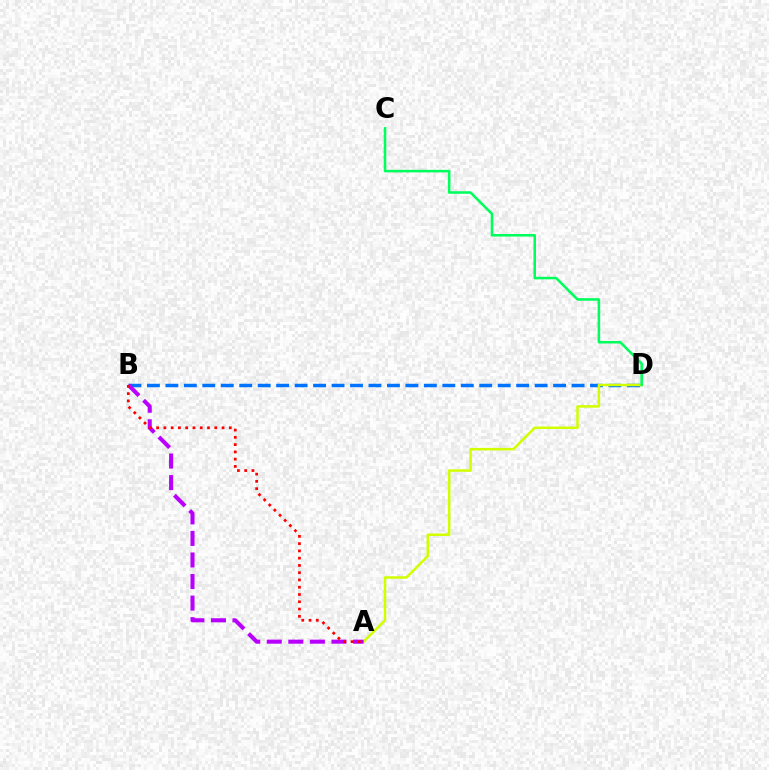{('B', 'D'): [{'color': '#0074ff', 'line_style': 'dashed', 'thickness': 2.51}], ('A', 'D'): [{'color': '#d1ff00', 'line_style': 'solid', 'thickness': 1.81}], ('A', 'B'): [{'color': '#b900ff', 'line_style': 'dashed', 'thickness': 2.93}, {'color': '#ff0000', 'line_style': 'dotted', 'thickness': 1.98}], ('C', 'D'): [{'color': '#00ff5c', 'line_style': 'solid', 'thickness': 1.84}]}